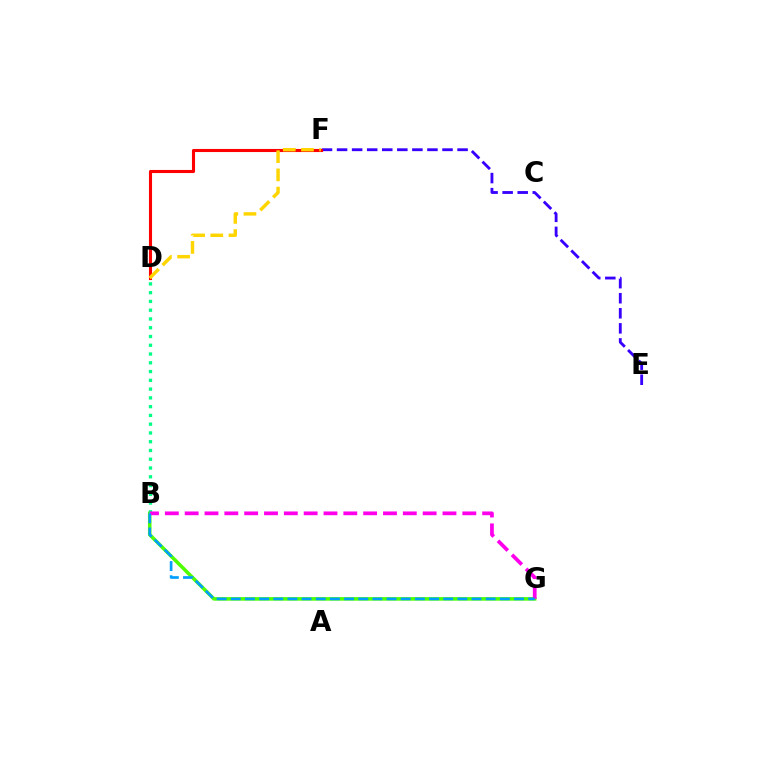{('B', 'G'): [{'color': '#4fff00', 'line_style': 'solid', 'thickness': 2.55}, {'color': '#ff00ed', 'line_style': 'dashed', 'thickness': 2.69}, {'color': '#009eff', 'line_style': 'dashed', 'thickness': 1.92}], ('B', 'D'): [{'color': '#00ff86', 'line_style': 'dotted', 'thickness': 2.38}], ('E', 'F'): [{'color': '#3700ff', 'line_style': 'dashed', 'thickness': 2.05}], ('D', 'F'): [{'color': '#ff0000', 'line_style': 'solid', 'thickness': 2.22}, {'color': '#ffd500', 'line_style': 'dashed', 'thickness': 2.47}]}